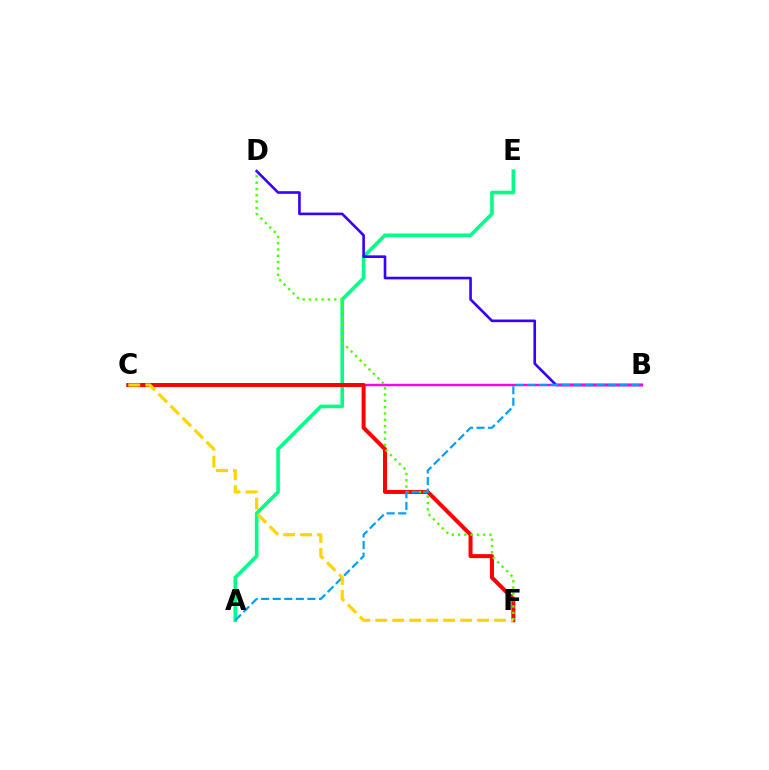{('A', 'E'): [{'color': '#00ff86', 'line_style': 'solid', 'thickness': 2.58}], ('B', 'D'): [{'color': '#3700ff', 'line_style': 'solid', 'thickness': 1.89}], ('B', 'C'): [{'color': '#ff00ed', 'line_style': 'solid', 'thickness': 1.75}], ('C', 'F'): [{'color': '#ff0000', 'line_style': 'solid', 'thickness': 2.88}, {'color': '#ffd500', 'line_style': 'dashed', 'thickness': 2.3}], ('D', 'F'): [{'color': '#4fff00', 'line_style': 'dotted', 'thickness': 1.71}], ('A', 'B'): [{'color': '#009eff', 'line_style': 'dashed', 'thickness': 1.57}]}